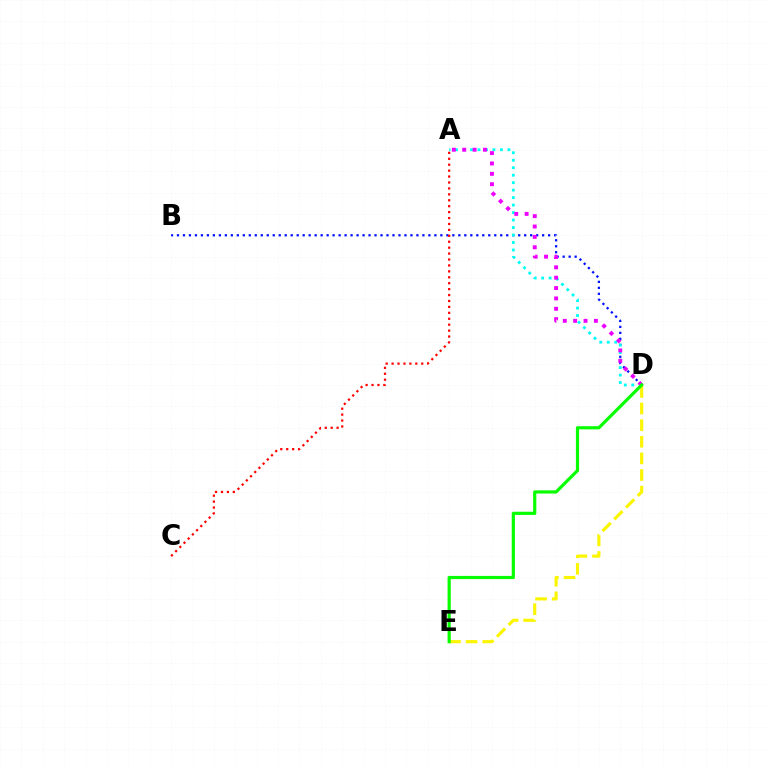{('B', 'D'): [{'color': '#0010ff', 'line_style': 'dotted', 'thickness': 1.63}], ('A', 'D'): [{'color': '#00fff6', 'line_style': 'dotted', 'thickness': 2.03}, {'color': '#ee00ff', 'line_style': 'dotted', 'thickness': 2.82}], ('D', 'E'): [{'color': '#fcf500', 'line_style': 'dashed', 'thickness': 2.26}, {'color': '#08ff00', 'line_style': 'solid', 'thickness': 2.29}], ('A', 'C'): [{'color': '#ff0000', 'line_style': 'dotted', 'thickness': 1.61}]}